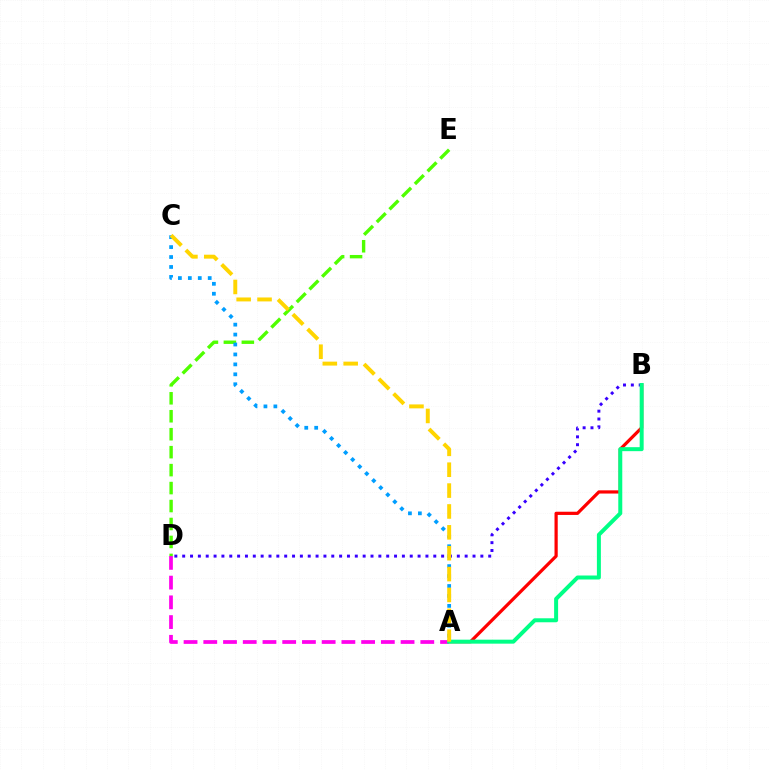{('A', 'B'): [{'color': '#ff0000', 'line_style': 'solid', 'thickness': 2.31}, {'color': '#00ff86', 'line_style': 'solid', 'thickness': 2.87}], ('B', 'D'): [{'color': '#3700ff', 'line_style': 'dotted', 'thickness': 2.13}], ('A', 'D'): [{'color': '#ff00ed', 'line_style': 'dashed', 'thickness': 2.68}], ('D', 'E'): [{'color': '#4fff00', 'line_style': 'dashed', 'thickness': 2.44}], ('A', 'C'): [{'color': '#009eff', 'line_style': 'dotted', 'thickness': 2.7}, {'color': '#ffd500', 'line_style': 'dashed', 'thickness': 2.84}]}